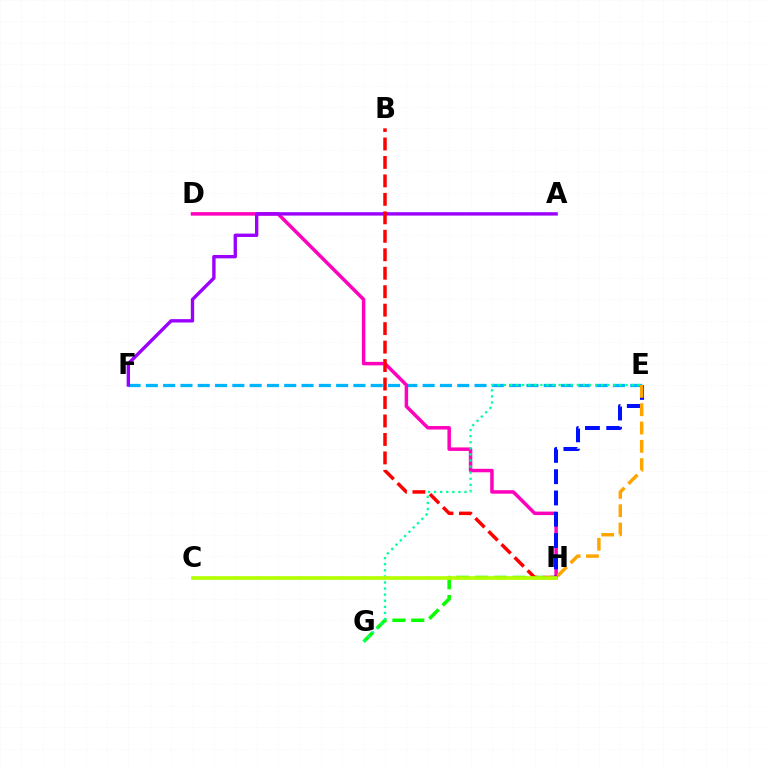{('E', 'F'): [{'color': '#00b5ff', 'line_style': 'dashed', 'thickness': 2.35}], ('G', 'H'): [{'color': '#08ff00', 'line_style': 'dashed', 'thickness': 2.55}], ('D', 'H'): [{'color': '#ff00bd', 'line_style': 'solid', 'thickness': 2.51}], ('E', 'G'): [{'color': '#00ff9d', 'line_style': 'dotted', 'thickness': 1.65}], ('A', 'F'): [{'color': '#9b00ff', 'line_style': 'solid', 'thickness': 2.42}], ('E', 'H'): [{'color': '#0010ff', 'line_style': 'dashed', 'thickness': 2.89}, {'color': '#ffa500', 'line_style': 'dashed', 'thickness': 2.49}], ('B', 'H'): [{'color': '#ff0000', 'line_style': 'dashed', 'thickness': 2.51}], ('C', 'H'): [{'color': '#b3ff00', 'line_style': 'solid', 'thickness': 2.66}]}